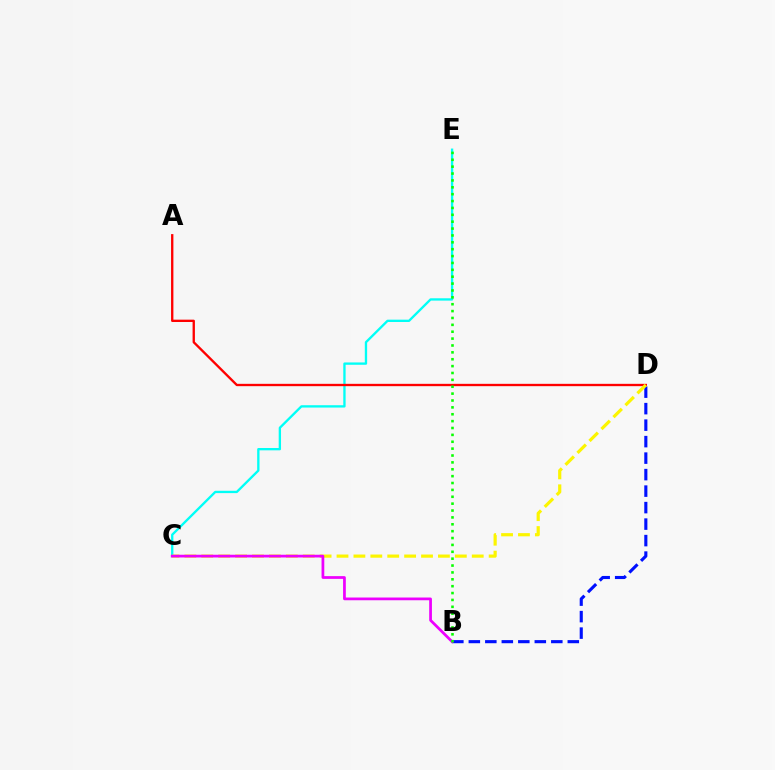{('C', 'E'): [{'color': '#00fff6', 'line_style': 'solid', 'thickness': 1.68}], ('A', 'D'): [{'color': '#ff0000', 'line_style': 'solid', 'thickness': 1.68}], ('B', 'D'): [{'color': '#0010ff', 'line_style': 'dashed', 'thickness': 2.24}], ('C', 'D'): [{'color': '#fcf500', 'line_style': 'dashed', 'thickness': 2.3}], ('B', 'C'): [{'color': '#ee00ff', 'line_style': 'solid', 'thickness': 1.97}], ('B', 'E'): [{'color': '#08ff00', 'line_style': 'dotted', 'thickness': 1.87}]}